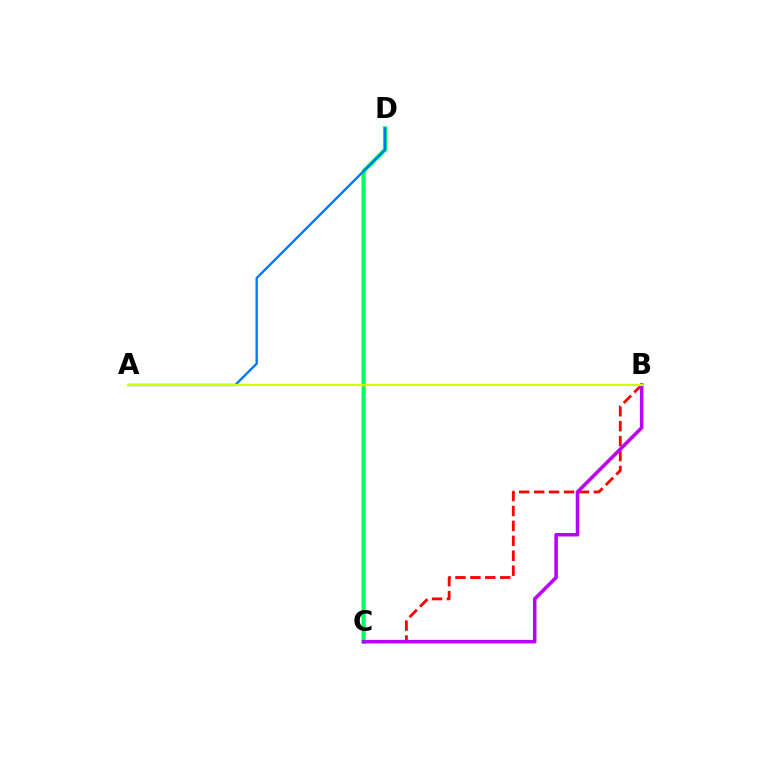{('C', 'D'): [{'color': '#00ff5c', 'line_style': 'solid', 'thickness': 2.97}], ('B', 'C'): [{'color': '#ff0000', 'line_style': 'dashed', 'thickness': 2.03}, {'color': '#b900ff', 'line_style': 'solid', 'thickness': 2.54}], ('A', 'D'): [{'color': '#0074ff', 'line_style': 'solid', 'thickness': 1.66}], ('A', 'B'): [{'color': '#d1ff00', 'line_style': 'solid', 'thickness': 1.63}]}